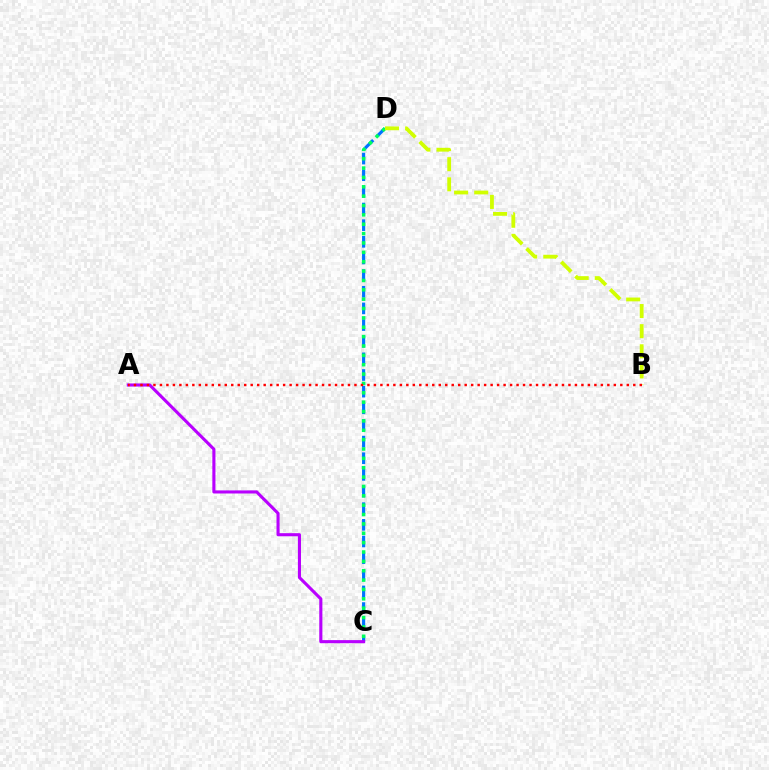{('C', 'D'): [{'color': '#0074ff', 'line_style': 'dashed', 'thickness': 2.26}, {'color': '#00ff5c', 'line_style': 'dotted', 'thickness': 2.54}], ('A', 'C'): [{'color': '#b900ff', 'line_style': 'solid', 'thickness': 2.23}], ('B', 'D'): [{'color': '#d1ff00', 'line_style': 'dashed', 'thickness': 2.73}], ('A', 'B'): [{'color': '#ff0000', 'line_style': 'dotted', 'thickness': 1.76}]}